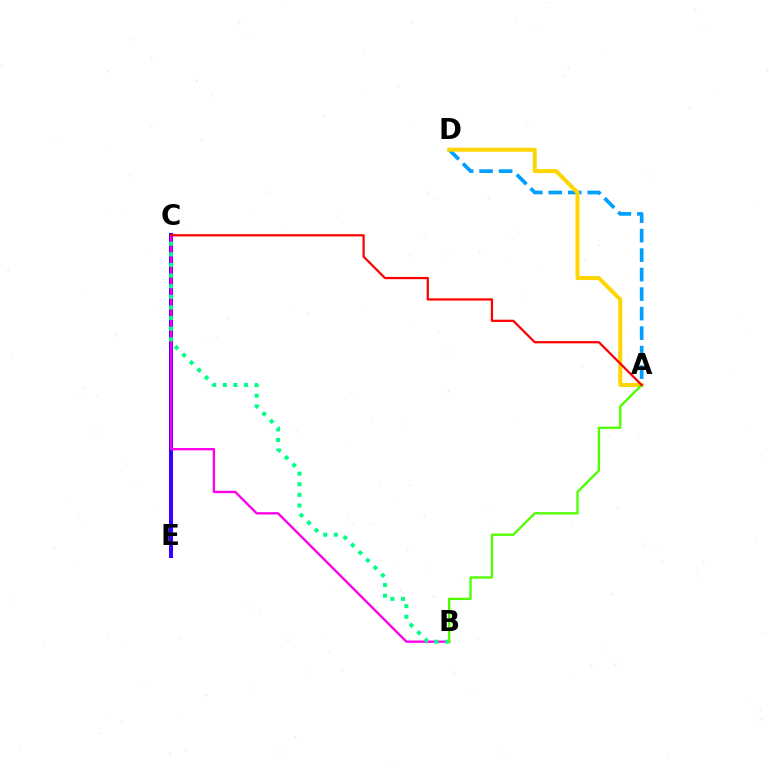{('A', 'D'): [{'color': '#009eff', 'line_style': 'dashed', 'thickness': 2.65}, {'color': '#ffd500', 'line_style': 'solid', 'thickness': 2.88}], ('C', 'E'): [{'color': '#3700ff', 'line_style': 'solid', 'thickness': 2.91}], ('B', 'C'): [{'color': '#ff00ed', 'line_style': 'solid', 'thickness': 1.69}, {'color': '#00ff86', 'line_style': 'dotted', 'thickness': 2.89}], ('A', 'B'): [{'color': '#4fff00', 'line_style': 'solid', 'thickness': 1.68}], ('A', 'C'): [{'color': '#ff0000', 'line_style': 'solid', 'thickness': 1.61}]}